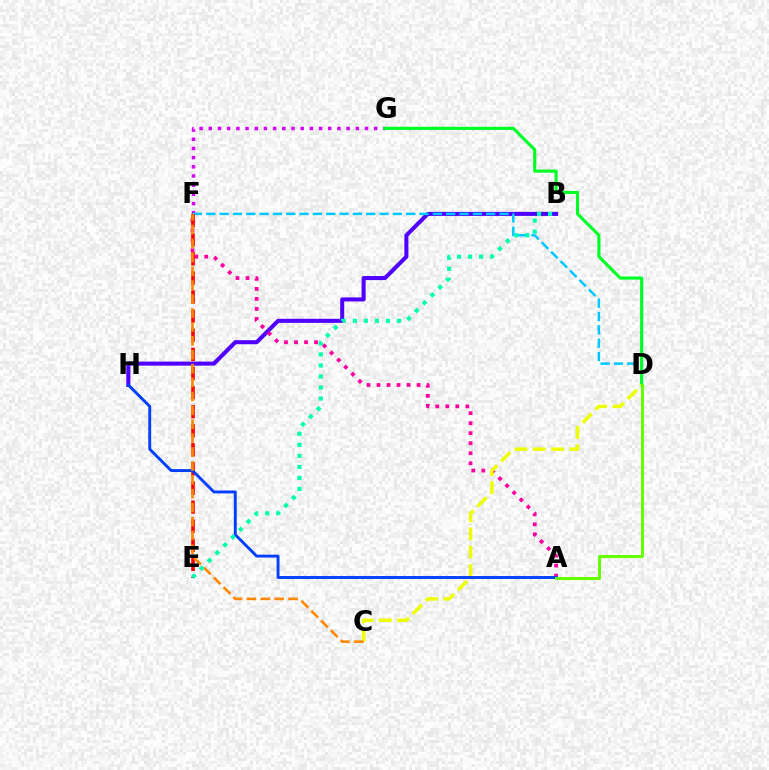{('F', 'G'): [{'color': '#d600ff', 'line_style': 'dotted', 'thickness': 2.5}], ('B', 'H'): [{'color': '#4f00ff', 'line_style': 'solid', 'thickness': 2.92}], ('D', 'F'): [{'color': '#00c7ff', 'line_style': 'dashed', 'thickness': 1.81}], ('D', 'G'): [{'color': '#00ff27', 'line_style': 'solid', 'thickness': 2.26}], ('A', 'F'): [{'color': '#ff00a0', 'line_style': 'dotted', 'thickness': 2.72}], ('C', 'D'): [{'color': '#eeff00', 'line_style': 'dashed', 'thickness': 2.49}], ('E', 'F'): [{'color': '#ff0000', 'line_style': 'dashed', 'thickness': 2.59}], ('A', 'H'): [{'color': '#003fff', 'line_style': 'solid', 'thickness': 2.09}], ('C', 'F'): [{'color': '#ff8800', 'line_style': 'dashed', 'thickness': 1.89}], ('A', 'D'): [{'color': '#66ff00', 'line_style': 'solid', 'thickness': 2.15}], ('B', 'E'): [{'color': '#00ffaf', 'line_style': 'dotted', 'thickness': 3.0}]}